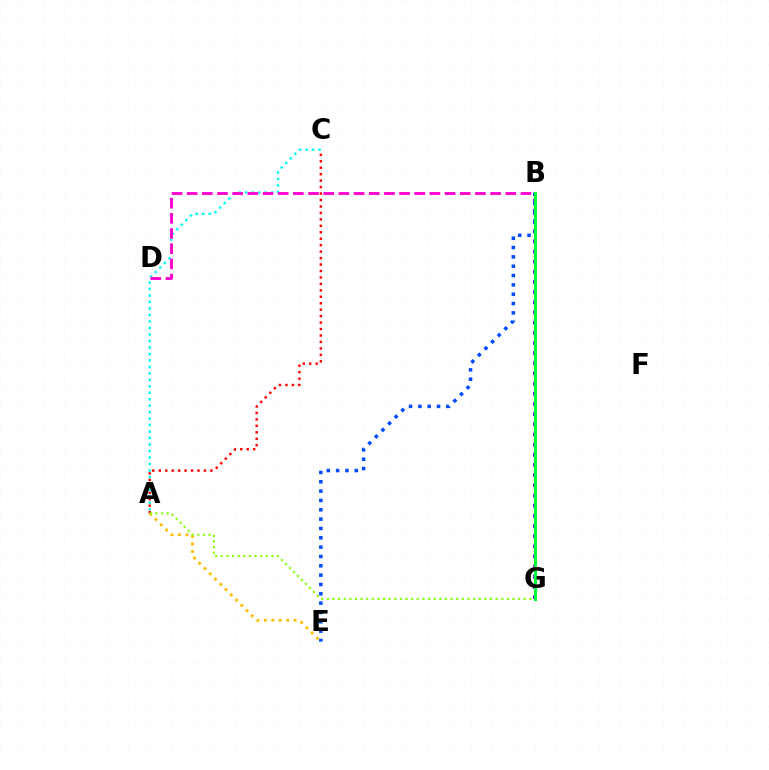{('A', 'C'): [{'color': '#00fff6', 'line_style': 'dotted', 'thickness': 1.76}, {'color': '#ff0000', 'line_style': 'dotted', 'thickness': 1.75}], ('A', 'E'): [{'color': '#ffbd00', 'line_style': 'dotted', 'thickness': 2.02}], ('B', 'G'): [{'color': '#7200ff', 'line_style': 'dotted', 'thickness': 2.76}, {'color': '#00ff39', 'line_style': 'solid', 'thickness': 2.22}], ('B', 'E'): [{'color': '#004bff', 'line_style': 'dotted', 'thickness': 2.54}], ('B', 'D'): [{'color': '#ff00cf', 'line_style': 'dashed', 'thickness': 2.06}], ('A', 'G'): [{'color': '#84ff00', 'line_style': 'dotted', 'thickness': 1.53}]}